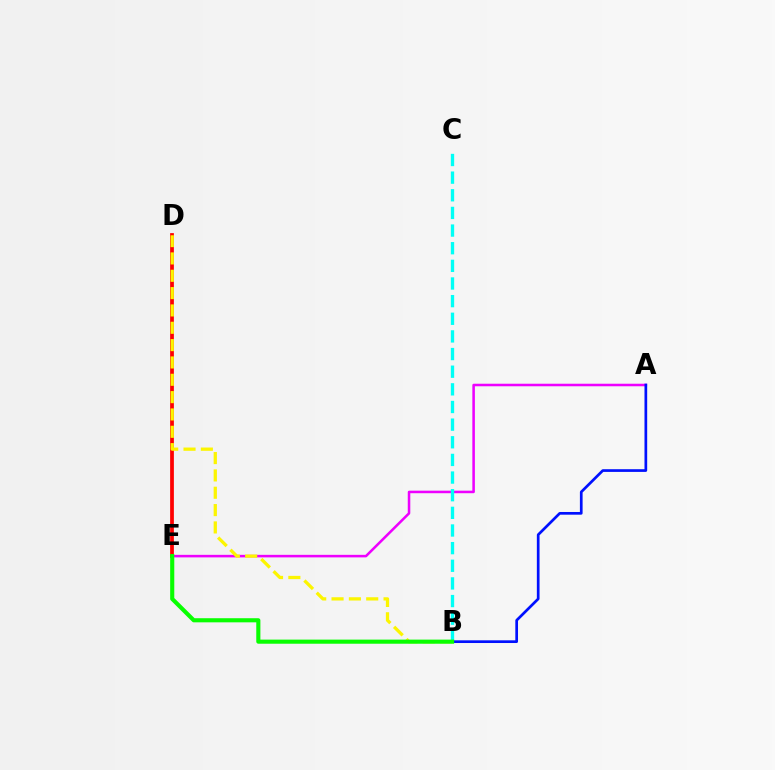{('A', 'E'): [{'color': '#ee00ff', 'line_style': 'solid', 'thickness': 1.83}], ('B', 'C'): [{'color': '#00fff6', 'line_style': 'dashed', 'thickness': 2.4}], ('A', 'B'): [{'color': '#0010ff', 'line_style': 'solid', 'thickness': 1.94}], ('D', 'E'): [{'color': '#ff0000', 'line_style': 'solid', 'thickness': 2.7}], ('B', 'D'): [{'color': '#fcf500', 'line_style': 'dashed', 'thickness': 2.36}], ('B', 'E'): [{'color': '#08ff00', 'line_style': 'solid', 'thickness': 2.96}]}